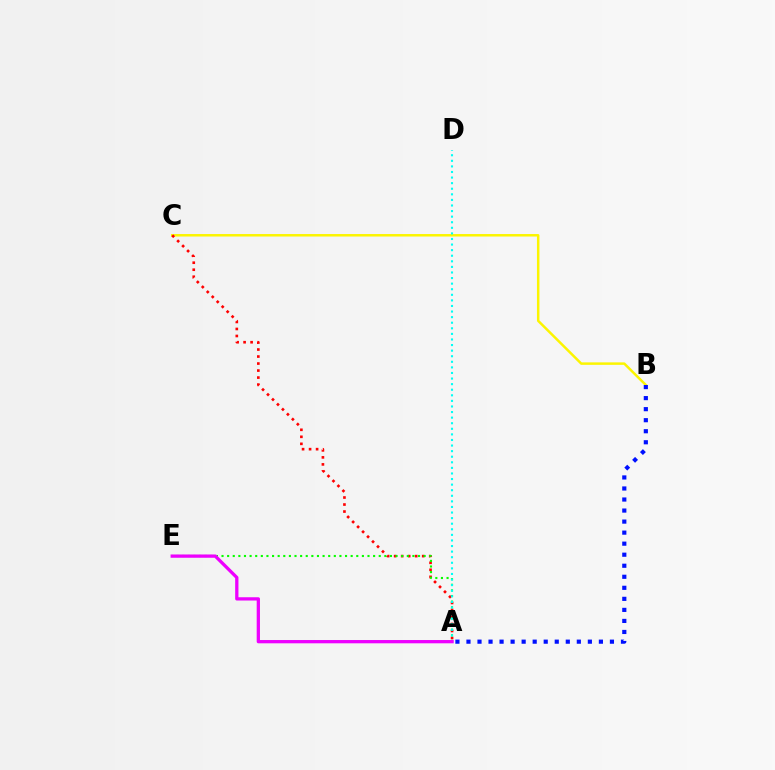{('B', 'C'): [{'color': '#fcf500', 'line_style': 'solid', 'thickness': 1.79}], ('A', 'C'): [{'color': '#ff0000', 'line_style': 'dotted', 'thickness': 1.91}], ('A', 'E'): [{'color': '#08ff00', 'line_style': 'dotted', 'thickness': 1.53}, {'color': '#ee00ff', 'line_style': 'solid', 'thickness': 2.36}], ('A', 'D'): [{'color': '#00fff6', 'line_style': 'dotted', 'thickness': 1.52}], ('A', 'B'): [{'color': '#0010ff', 'line_style': 'dotted', 'thickness': 3.0}]}